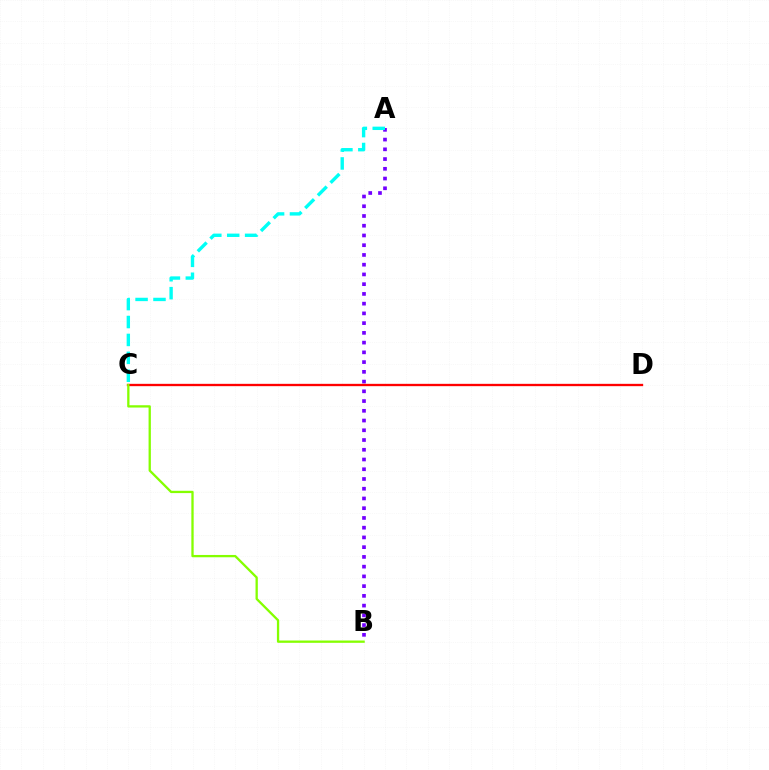{('A', 'B'): [{'color': '#7200ff', 'line_style': 'dotted', 'thickness': 2.65}], ('C', 'D'): [{'color': '#ff0000', 'line_style': 'solid', 'thickness': 1.68}], ('B', 'C'): [{'color': '#84ff00', 'line_style': 'solid', 'thickness': 1.66}], ('A', 'C'): [{'color': '#00fff6', 'line_style': 'dashed', 'thickness': 2.43}]}